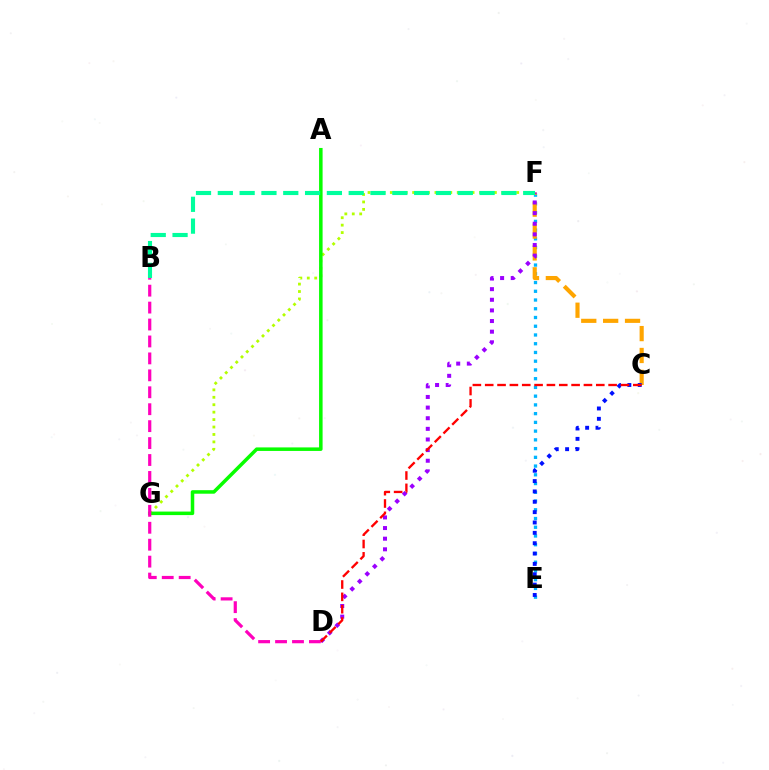{('E', 'F'): [{'color': '#00b5ff', 'line_style': 'dotted', 'thickness': 2.37}], ('C', 'F'): [{'color': '#ffa500', 'line_style': 'dashed', 'thickness': 2.97}], ('F', 'G'): [{'color': '#b3ff00', 'line_style': 'dotted', 'thickness': 2.02}], ('D', 'F'): [{'color': '#9b00ff', 'line_style': 'dotted', 'thickness': 2.89}], ('A', 'G'): [{'color': '#08ff00', 'line_style': 'solid', 'thickness': 2.54}], ('C', 'E'): [{'color': '#0010ff', 'line_style': 'dotted', 'thickness': 2.81}], ('B', 'F'): [{'color': '#00ff9d', 'line_style': 'dashed', 'thickness': 2.96}], ('B', 'D'): [{'color': '#ff00bd', 'line_style': 'dashed', 'thickness': 2.3}], ('C', 'D'): [{'color': '#ff0000', 'line_style': 'dashed', 'thickness': 1.68}]}